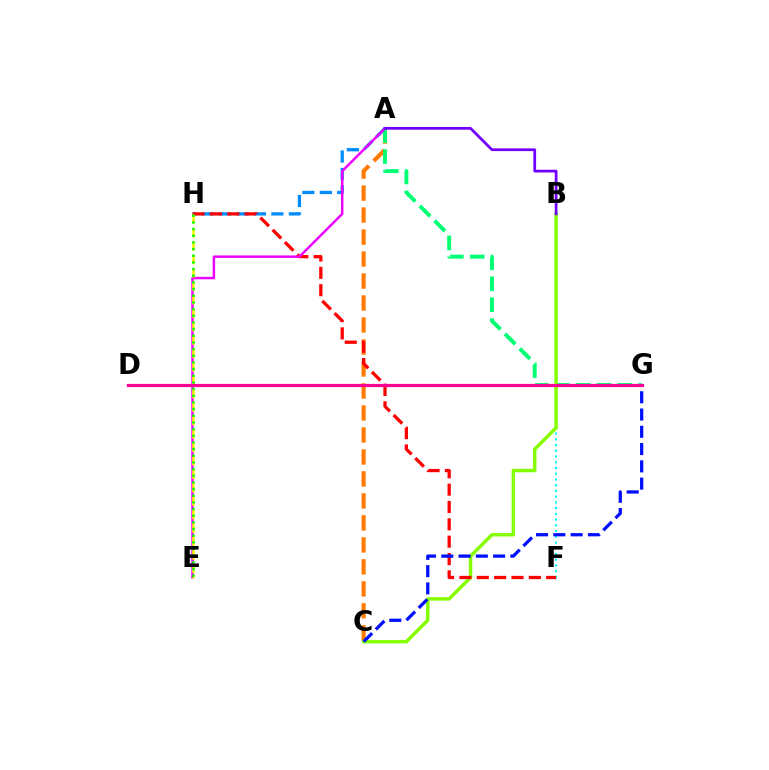{('A', 'H'): [{'color': '#008cff', 'line_style': 'dashed', 'thickness': 2.37}], ('A', 'C'): [{'color': '#ff7c00', 'line_style': 'dashed', 'thickness': 2.99}], ('B', 'F'): [{'color': '#00fff6', 'line_style': 'dotted', 'thickness': 1.56}], ('A', 'G'): [{'color': '#00ff74', 'line_style': 'dashed', 'thickness': 2.84}], ('B', 'C'): [{'color': '#84ff00', 'line_style': 'solid', 'thickness': 2.48}], ('F', 'H'): [{'color': '#ff0000', 'line_style': 'dashed', 'thickness': 2.36}], ('A', 'E'): [{'color': '#ee00ff', 'line_style': 'solid', 'thickness': 1.76}], ('C', 'G'): [{'color': '#0010ff', 'line_style': 'dashed', 'thickness': 2.35}], ('E', 'H'): [{'color': '#fcf500', 'line_style': 'dashed', 'thickness': 1.82}, {'color': '#08ff00', 'line_style': 'dotted', 'thickness': 1.81}], ('A', 'B'): [{'color': '#7200ff', 'line_style': 'solid', 'thickness': 1.99}], ('D', 'G'): [{'color': '#ff0094', 'line_style': 'solid', 'thickness': 2.3}]}